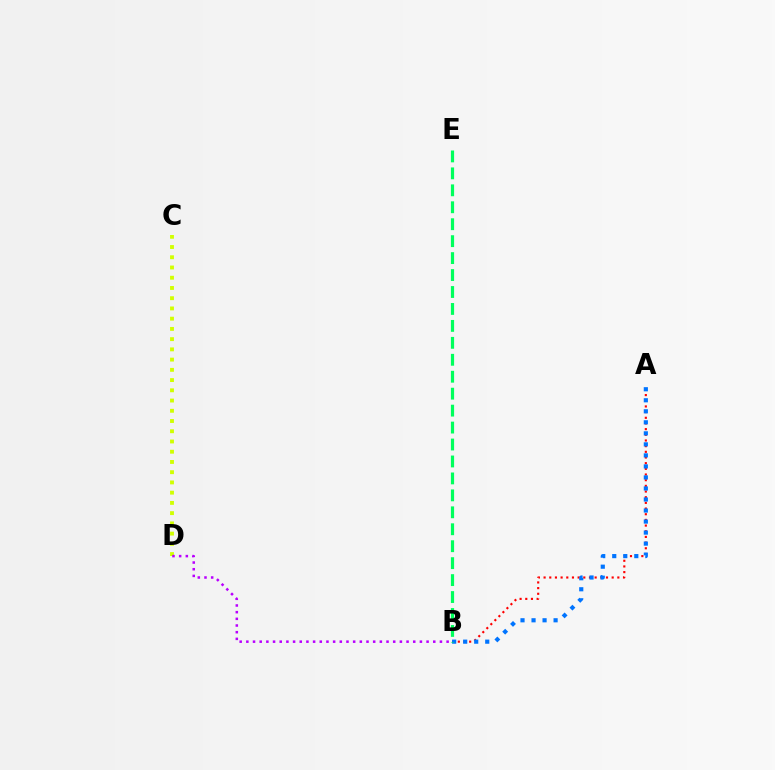{('A', 'B'): [{'color': '#ff0000', 'line_style': 'dotted', 'thickness': 1.54}, {'color': '#0074ff', 'line_style': 'dotted', 'thickness': 3.0}], ('C', 'D'): [{'color': '#d1ff00', 'line_style': 'dotted', 'thickness': 2.78}], ('B', 'D'): [{'color': '#b900ff', 'line_style': 'dotted', 'thickness': 1.81}], ('B', 'E'): [{'color': '#00ff5c', 'line_style': 'dashed', 'thickness': 2.3}]}